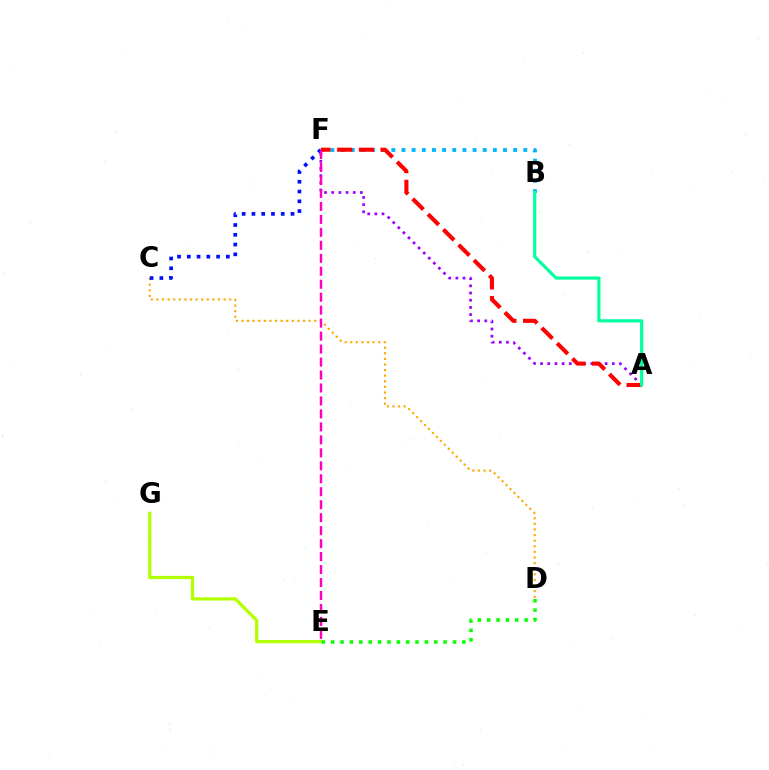{('E', 'G'): [{'color': '#b3ff00', 'line_style': 'solid', 'thickness': 2.34}], ('C', 'D'): [{'color': '#ffa500', 'line_style': 'dotted', 'thickness': 1.52}], ('A', 'F'): [{'color': '#9b00ff', 'line_style': 'dotted', 'thickness': 1.95}, {'color': '#ff0000', 'line_style': 'dashed', 'thickness': 2.94}], ('D', 'E'): [{'color': '#08ff00', 'line_style': 'dotted', 'thickness': 2.54}], ('B', 'F'): [{'color': '#00b5ff', 'line_style': 'dotted', 'thickness': 2.76}], ('C', 'F'): [{'color': '#0010ff', 'line_style': 'dotted', 'thickness': 2.65}], ('A', 'B'): [{'color': '#00ff9d', 'line_style': 'solid', 'thickness': 2.27}], ('E', 'F'): [{'color': '#ff00bd', 'line_style': 'dashed', 'thickness': 1.76}]}